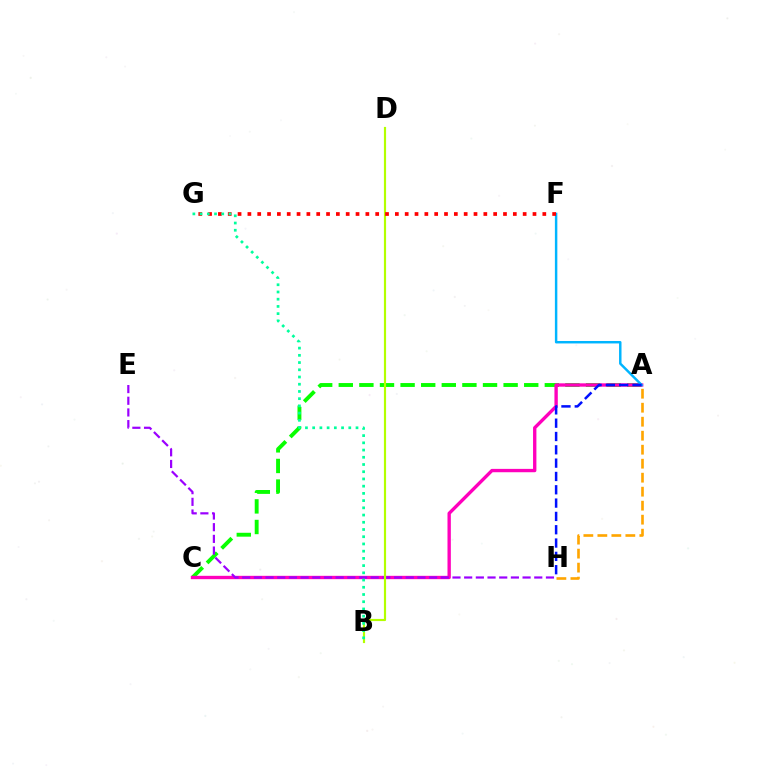{('A', 'C'): [{'color': '#08ff00', 'line_style': 'dashed', 'thickness': 2.8}, {'color': '#ff00bd', 'line_style': 'solid', 'thickness': 2.41}], ('E', 'H'): [{'color': '#9b00ff', 'line_style': 'dashed', 'thickness': 1.59}], ('A', 'F'): [{'color': '#00b5ff', 'line_style': 'solid', 'thickness': 1.77}], ('A', 'H'): [{'color': '#0010ff', 'line_style': 'dashed', 'thickness': 1.81}, {'color': '#ffa500', 'line_style': 'dashed', 'thickness': 1.9}], ('B', 'D'): [{'color': '#b3ff00', 'line_style': 'solid', 'thickness': 1.56}], ('F', 'G'): [{'color': '#ff0000', 'line_style': 'dotted', 'thickness': 2.67}], ('B', 'G'): [{'color': '#00ff9d', 'line_style': 'dotted', 'thickness': 1.96}]}